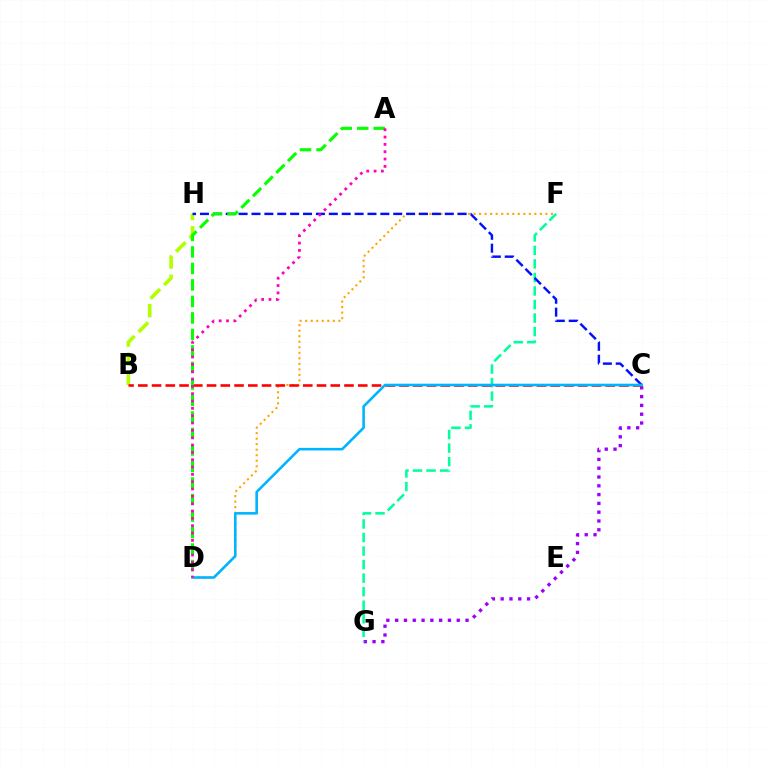{('C', 'G'): [{'color': '#9b00ff', 'line_style': 'dotted', 'thickness': 2.39}], ('D', 'F'): [{'color': '#ffa500', 'line_style': 'dotted', 'thickness': 1.5}], ('F', 'G'): [{'color': '#00ff9d', 'line_style': 'dashed', 'thickness': 1.84}], ('B', 'H'): [{'color': '#b3ff00', 'line_style': 'dashed', 'thickness': 2.6}], ('C', 'H'): [{'color': '#0010ff', 'line_style': 'dashed', 'thickness': 1.75}], ('B', 'C'): [{'color': '#ff0000', 'line_style': 'dashed', 'thickness': 1.87}], ('C', 'D'): [{'color': '#00b5ff', 'line_style': 'solid', 'thickness': 1.87}], ('A', 'D'): [{'color': '#08ff00', 'line_style': 'dashed', 'thickness': 2.24}, {'color': '#ff00bd', 'line_style': 'dotted', 'thickness': 1.99}]}